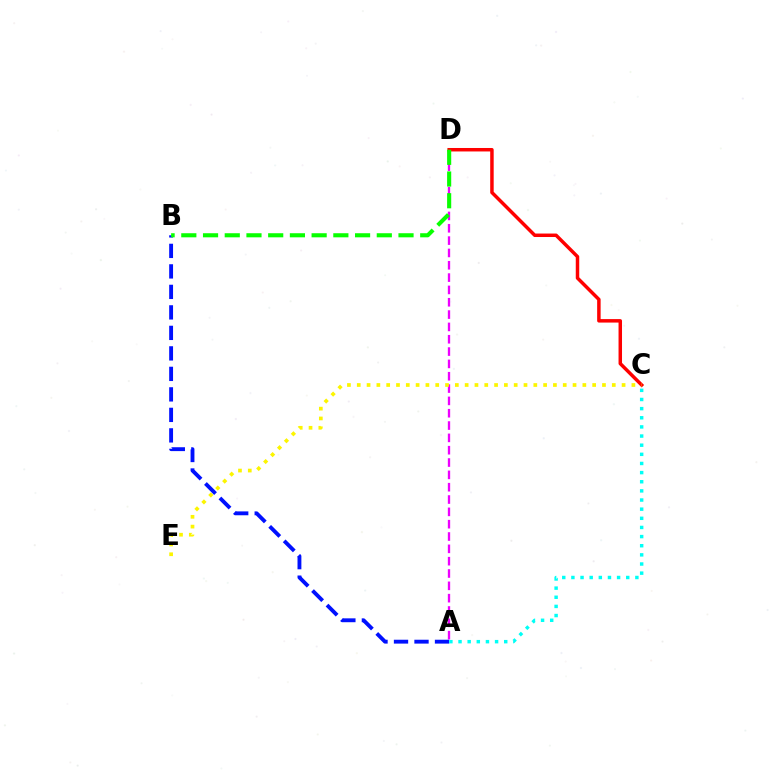{('A', 'D'): [{'color': '#ee00ff', 'line_style': 'dashed', 'thickness': 1.67}], ('C', 'D'): [{'color': '#ff0000', 'line_style': 'solid', 'thickness': 2.5}], ('C', 'E'): [{'color': '#fcf500', 'line_style': 'dotted', 'thickness': 2.66}], ('A', 'B'): [{'color': '#0010ff', 'line_style': 'dashed', 'thickness': 2.78}], ('A', 'C'): [{'color': '#00fff6', 'line_style': 'dotted', 'thickness': 2.48}], ('B', 'D'): [{'color': '#08ff00', 'line_style': 'dashed', 'thickness': 2.95}]}